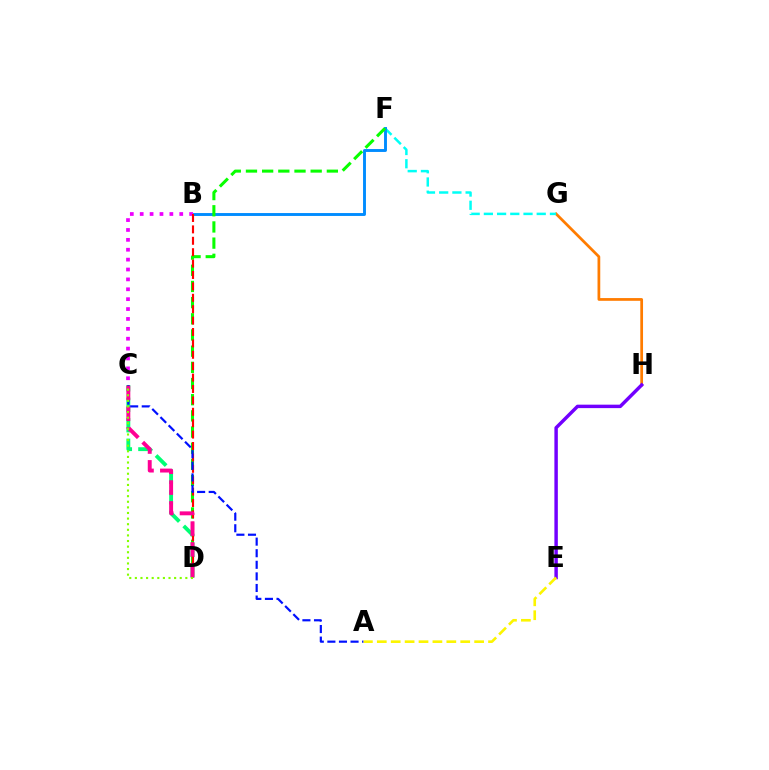{('G', 'H'): [{'color': '#ff7c00', 'line_style': 'solid', 'thickness': 1.97}], ('E', 'H'): [{'color': '#7200ff', 'line_style': 'solid', 'thickness': 2.48}], ('F', 'G'): [{'color': '#00fff6', 'line_style': 'dashed', 'thickness': 1.8}], ('B', 'F'): [{'color': '#008cff', 'line_style': 'solid', 'thickness': 2.09}], ('C', 'D'): [{'color': '#00ff74', 'line_style': 'dashed', 'thickness': 2.78}, {'color': '#ff0094', 'line_style': 'dashed', 'thickness': 2.83}, {'color': '#84ff00', 'line_style': 'dotted', 'thickness': 1.52}], ('B', 'C'): [{'color': '#ee00ff', 'line_style': 'dotted', 'thickness': 2.69}], ('D', 'F'): [{'color': '#08ff00', 'line_style': 'dashed', 'thickness': 2.2}], ('B', 'D'): [{'color': '#ff0000', 'line_style': 'dashed', 'thickness': 1.55}], ('A', 'C'): [{'color': '#0010ff', 'line_style': 'dashed', 'thickness': 1.57}], ('A', 'E'): [{'color': '#fcf500', 'line_style': 'dashed', 'thickness': 1.89}]}